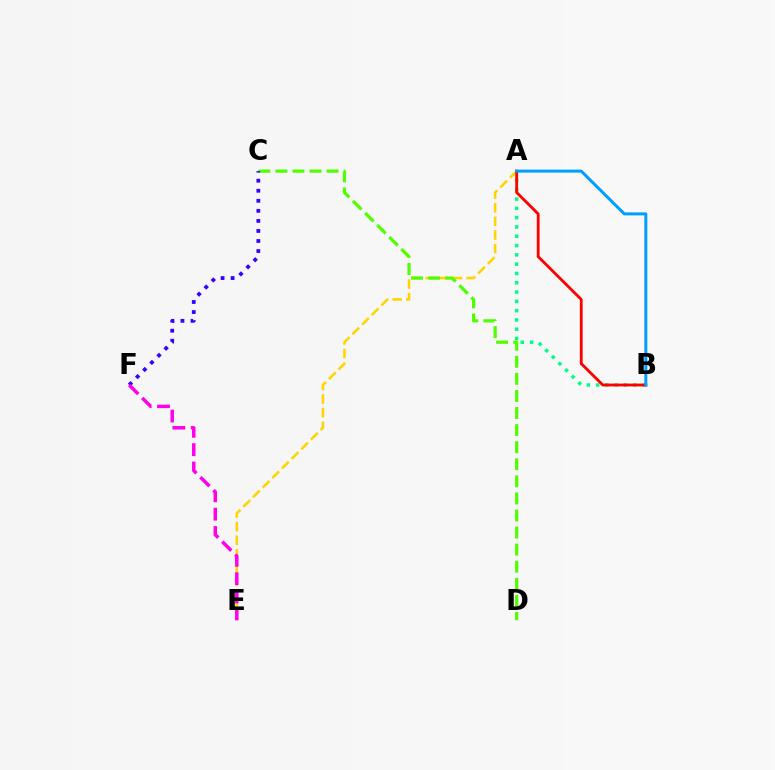{('A', 'B'): [{'color': '#00ff86', 'line_style': 'dotted', 'thickness': 2.53}, {'color': '#ff0000', 'line_style': 'solid', 'thickness': 2.03}, {'color': '#009eff', 'line_style': 'solid', 'thickness': 2.15}], ('A', 'E'): [{'color': '#ffd500', 'line_style': 'dashed', 'thickness': 1.85}], ('C', 'D'): [{'color': '#4fff00', 'line_style': 'dashed', 'thickness': 2.32}], ('C', 'F'): [{'color': '#3700ff', 'line_style': 'dotted', 'thickness': 2.73}], ('E', 'F'): [{'color': '#ff00ed', 'line_style': 'dashed', 'thickness': 2.5}]}